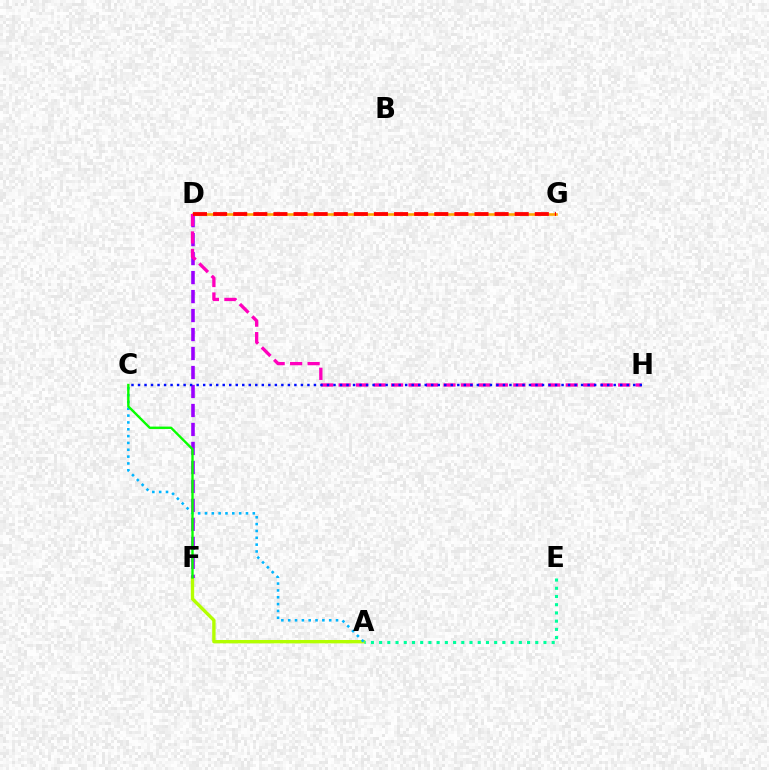{('A', 'F'): [{'color': '#b3ff00', 'line_style': 'solid', 'thickness': 2.41}], ('D', 'F'): [{'color': '#9b00ff', 'line_style': 'dashed', 'thickness': 2.58}], ('D', 'G'): [{'color': '#ffa500', 'line_style': 'solid', 'thickness': 1.88}, {'color': '#ff0000', 'line_style': 'dashed', 'thickness': 2.73}], ('A', 'E'): [{'color': '#00ff9d', 'line_style': 'dotted', 'thickness': 2.23}], ('D', 'H'): [{'color': '#ff00bd', 'line_style': 'dashed', 'thickness': 2.37}], ('A', 'C'): [{'color': '#00b5ff', 'line_style': 'dotted', 'thickness': 1.86}], ('C', 'H'): [{'color': '#0010ff', 'line_style': 'dotted', 'thickness': 1.77}], ('C', 'F'): [{'color': '#08ff00', 'line_style': 'solid', 'thickness': 1.71}]}